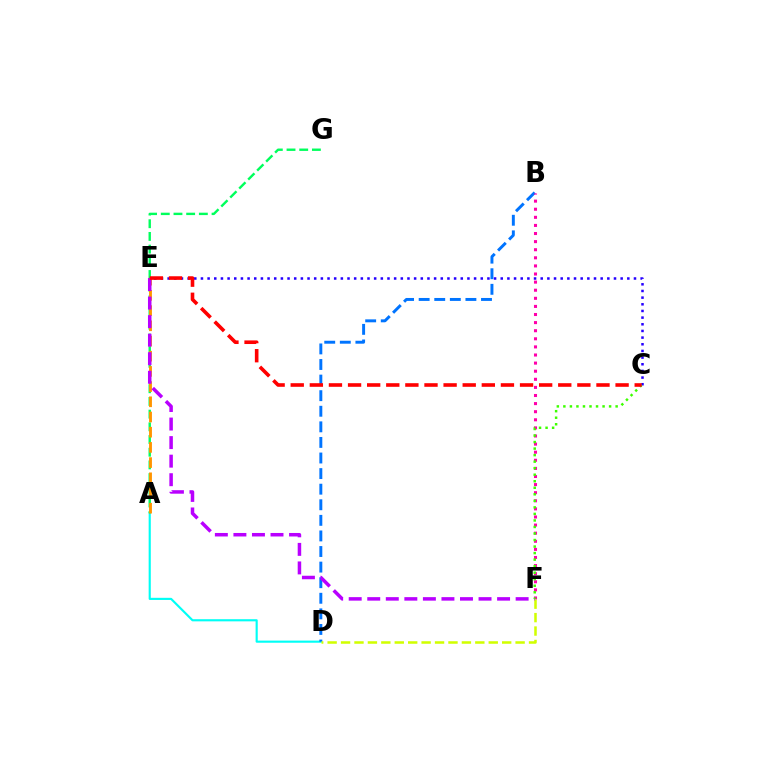{('A', 'D'): [{'color': '#00fff6', 'line_style': 'solid', 'thickness': 1.54}], ('B', 'D'): [{'color': '#0074ff', 'line_style': 'dashed', 'thickness': 2.12}], ('B', 'F'): [{'color': '#ff00ac', 'line_style': 'dotted', 'thickness': 2.2}], ('A', 'G'): [{'color': '#00ff5c', 'line_style': 'dashed', 'thickness': 1.72}], ('D', 'F'): [{'color': '#d1ff00', 'line_style': 'dashed', 'thickness': 1.82}], ('C', 'E'): [{'color': '#2500ff', 'line_style': 'dotted', 'thickness': 1.81}, {'color': '#ff0000', 'line_style': 'dashed', 'thickness': 2.6}], ('A', 'E'): [{'color': '#ff9400', 'line_style': 'dashed', 'thickness': 2.06}], ('E', 'F'): [{'color': '#b900ff', 'line_style': 'dashed', 'thickness': 2.52}], ('C', 'F'): [{'color': '#3dff00', 'line_style': 'dotted', 'thickness': 1.77}]}